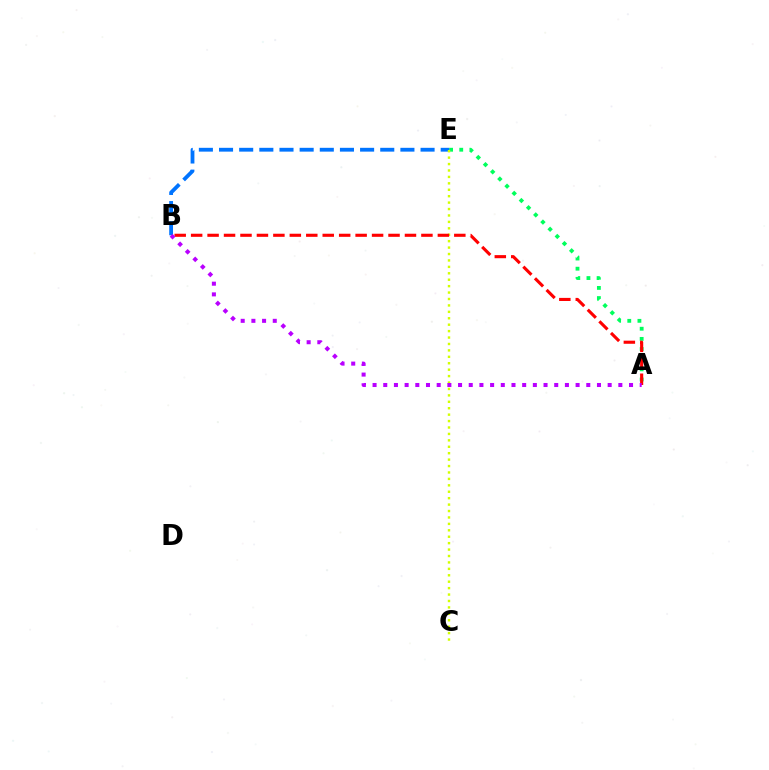{('A', 'E'): [{'color': '#00ff5c', 'line_style': 'dotted', 'thickness': 2.76}], ('B', 'E'): [{'color': '#0074ff', 'line_style': 'dashed', 'thickness': 2.74}], ('C', 'E'): [{'color': '#d1ff00', 'line_style': 'dotted', 'thickness': 1.75}], ('A', 'B'): [{'color': '#ff0000', 'line_style': 'dashed', 'thickness': 2.23}, {'color': '#b900ff', 'line_style': 'dotted', 'thickness': 2.9}]}